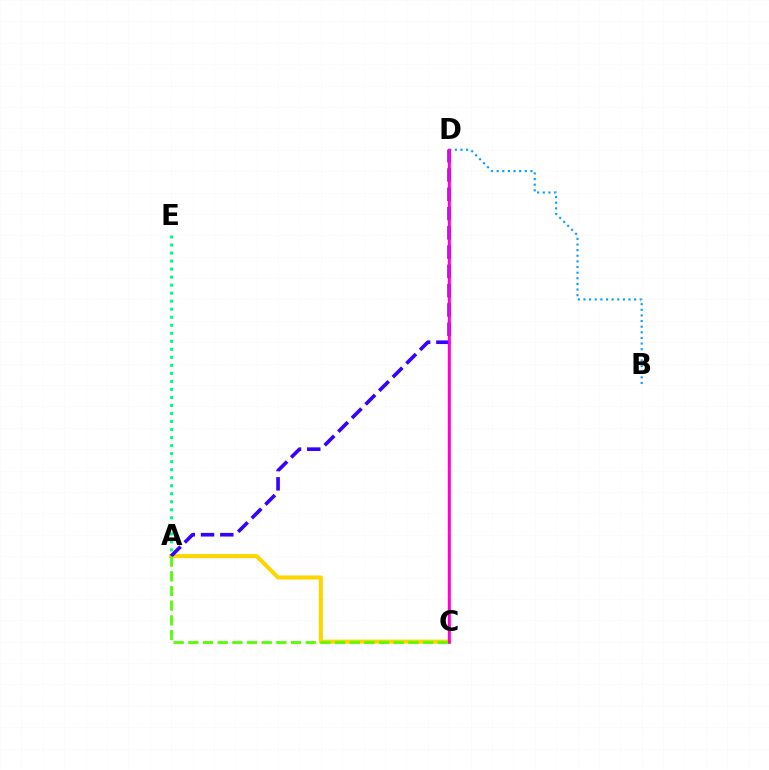{('A', 'C'): [{'color': '#ffd500', 'line_style': 'solid', 'thickness': 2.94}, {'color': '#4fff00', 'line_style': 'dashed', 'thickness': 1.99}], ('C', 'D'): [{'color': '#ff0000', 'line_style': 'solid', 'thickness': 1.68}, {'color': '#ff00ed', 'line_style': 'solid', 'thickness': 1.9}], ('B', 'D'): [{'color': '#009eff', 'line_style': 'dotted', 'thickness': 1.53}], ('A', 'D'): [{'color': '#3700ff', 'line_style': 'dashed', 'thickness': 2.62}], ('A', 'E'): [{'color': '#00ff86', 'line_style': 'dotted', 'thickness': 2.18}]}